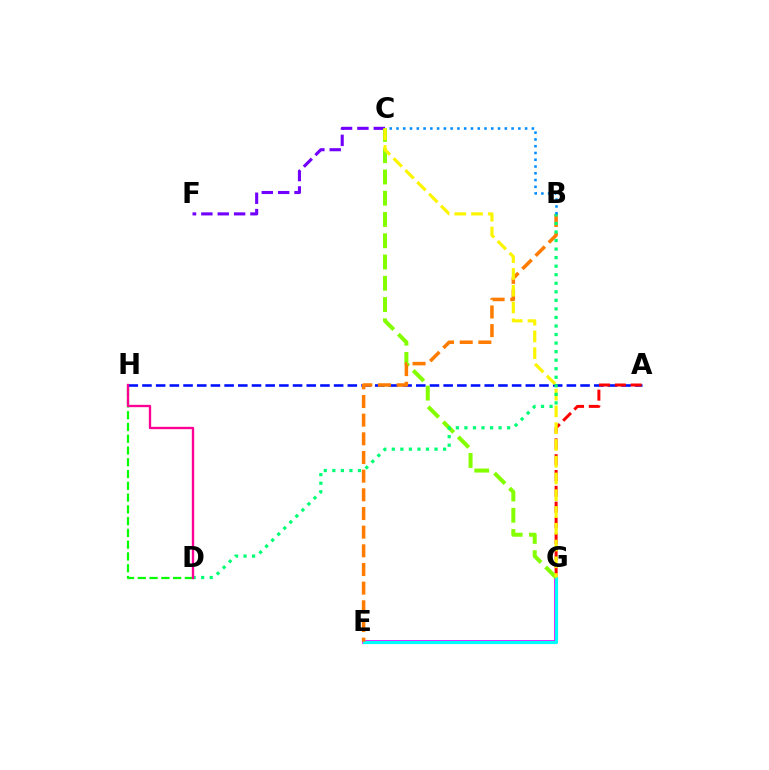{('E', 'G'): [{'color': '#ee00ff', 'line_style': 'solid', 'thickness': 2.7}, {'color': '#00fff6', 'line_style': 'solid', 'thickness': 2.26}], ('D', 'H'): [{'color': '#08ff00', 'line_style': 'dashed', 'thickness': 1.6}, {'color': '#ff0094', 'line_style': 'solid', 'thickness': 1.69}], ('A', 'H'): [{'color': '#0010ff', 'line_style': 'dashed', 'thickness': 1.86}], ('A', 'G'): [{'color': '#ff0000', 'line_style': 'dashed', 'thickness': 2.15}], ('C', 'F'): [{'color': '#7200ff', 'line_style': 'dashed', 'thickness': 2.22}], ('C', 'G'): [{'color': '#84ff00', 'line_style': 'dashed', 'thickness': 2.89}, {'color': '#fcf500', 'line_style': 'dashed', 'thickness': 2.28}], ('B', 'E'): [{'color': '#ff7c00', 'line_style': 'dashed', 'thickness': 2.54}], ('B', 'D'): [{'color': '#00ff74', 'line_style': 'dotted', 'thickness': 2.32}], ('B', 'C'): [{'color': '#008cff', 'line_style': 'dotted', 'thickness': 1.84}]}